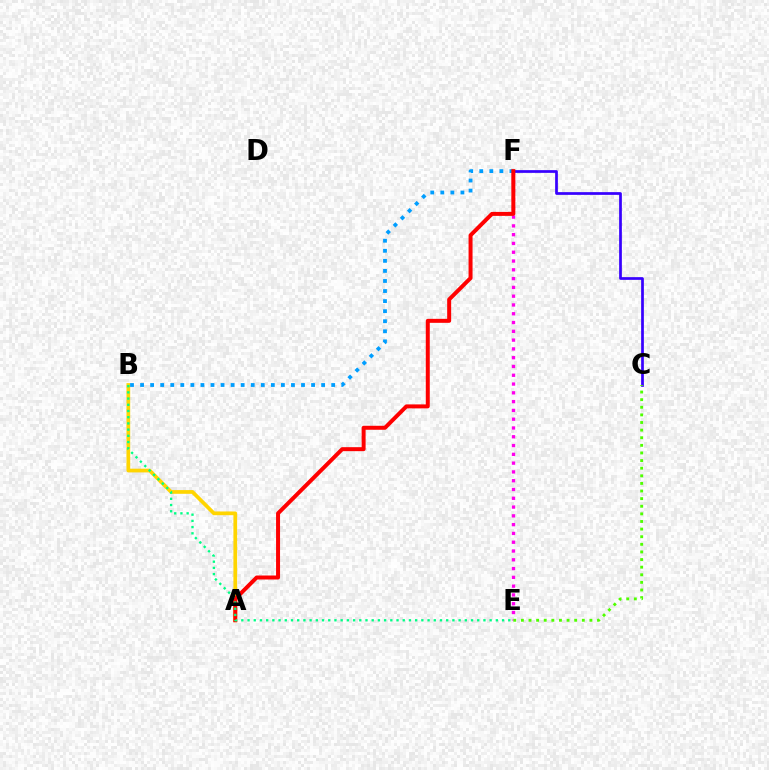{('A', 'B'): [{'color': '#ffd500', 'line_style': 'solid', 'thickness': 2.68}], ('E', 'F'): [{'color': '#ff00ed', 'line_style': 'dotted', 'thickness': 2.39}], ('C', 'F'): [{'color': '#3700ff', 'line_style': 'solid', 'thickness': 1.96}], ('B', 'F'): [{'color': '#009eff', 'line_style': 'dotted', 'thickness': 2.73}], ('C', 'E'): [{'color': '#4fff00', 'line_style': 'dotted', 'thickness': 2.07}], ('A', 'F'): [{'color': '#ff0000', 'line_style': 'solid', 'thickness': 2.87}], ('B', 'E'): [{'color': '#00ff86', 'line_style': 'dotted', 'thickness': 1.69}]}